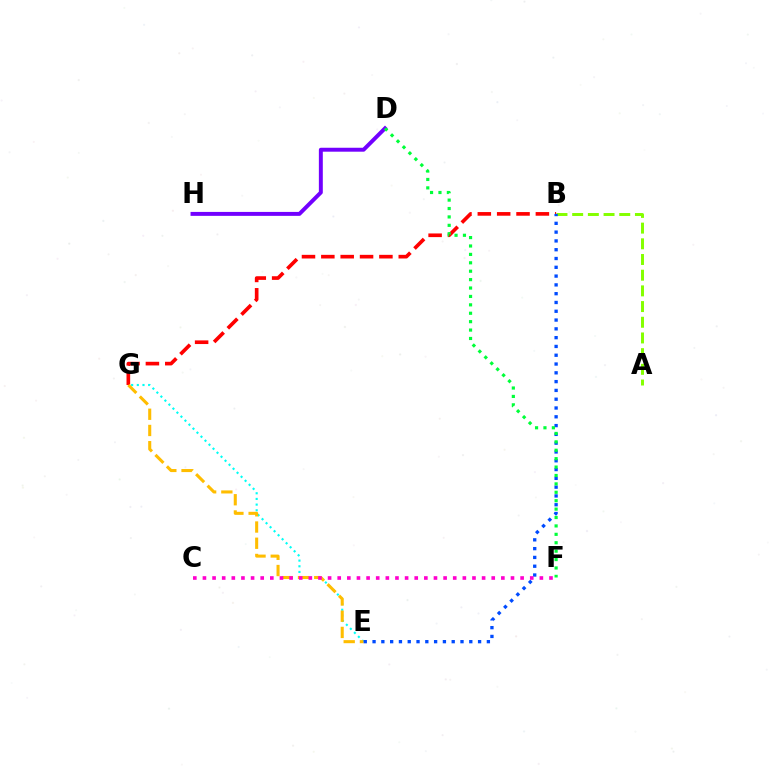{('E', 'G'): [{'color': '#00fff6', 'line_style': 'dotted', 'thickness': 1.54}, {'color': '#ffbd00', 'line_style': 'dashed', 'thickness': 2.2}], ('B', 'G'): [{'color': '#ff0000', 'line_style': 'dashed', 'thickness': 2.63}], ('D', 'H'): [{'color': '#7200ff', 'line_style': 'solid', 'thickness': 2.84}], ('A', 'B'): [{'color': '#84ff00', 'line_style': 'dashed', 'thickness': 2.13}], ('B', 'E'): [{'color': '#004bff', 'line_style': 'dotted', 'thickness': 2.39}], ('D', 'F'): [{'color': '#00ff39', 'line_style': 'dotted', 'thickness': 2.28}], ('C', 'F'): [{'color': '#ff00cf', 'line_style': 'dotted', 'thickness': 2.62}]}